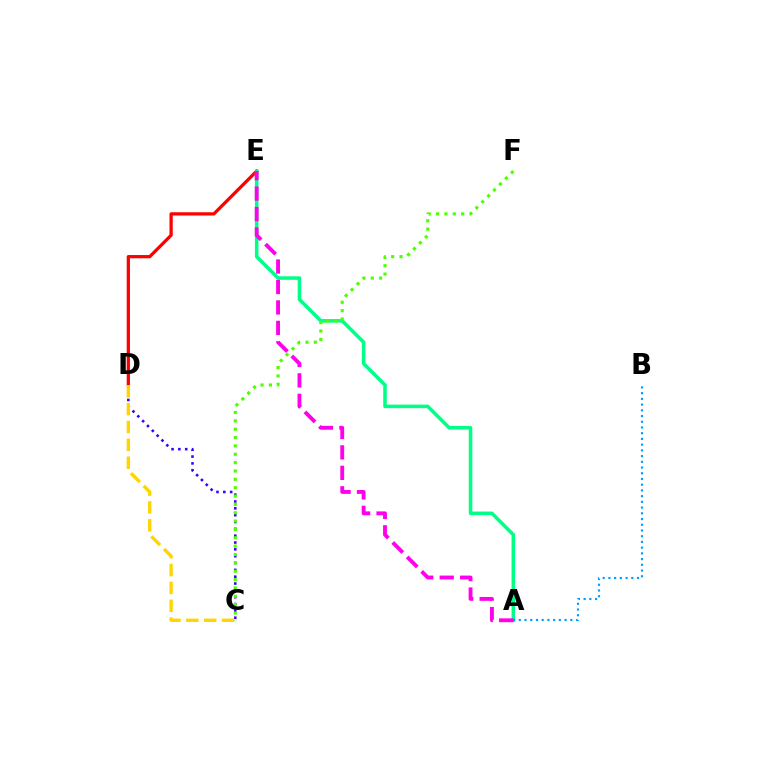{('D', 'E'): [{'color': '#ff0000', 'line_style': 'solid', 'thickness': 2.35}], ('C', 'D'): [{'color': '#3700ff', 'line_style': 'dotted', 'thickness': 1.86}, {'color': '#ffd500', 'line_style': 'dashed', 'thickness': 2.43}], ('A', 'E'): [{'color': '#00ff86', 'line_style': 'solid', 'thickness': 2.55}, {'color': '#ff00ed', 'line_style': 'dashed', 'thickness': 2.78}], ('C', 'F'): [{'color': '#4fff00', 'line_style': 'dotted', 'thickness': 2.27}], ('A', 'B'): [{'color': '#009eff', 'line_style': 'dotted', 'thickness': 1.55}]}